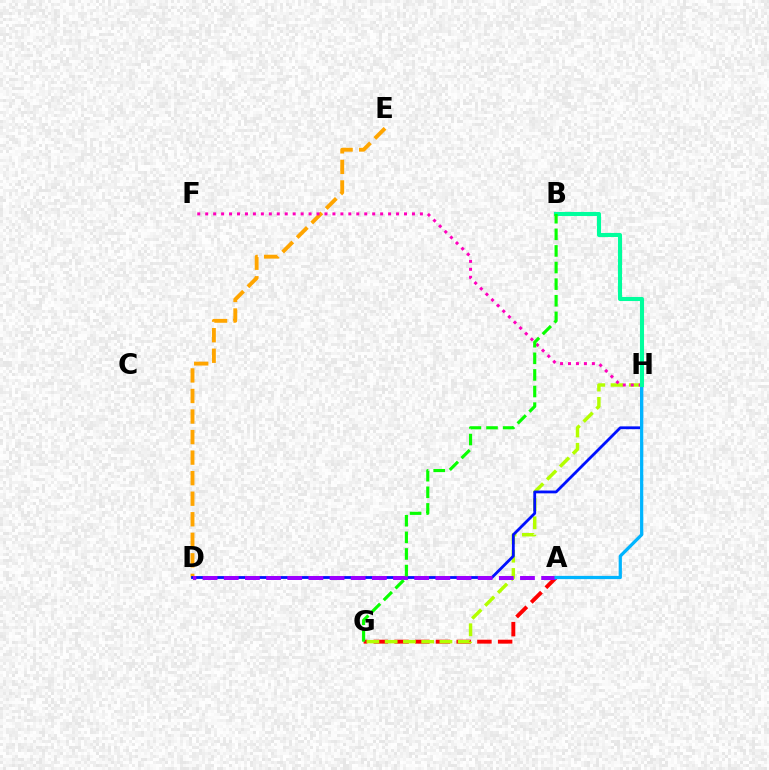{('A', 'G'): [{'color': '#ff0000', 'line_style': 'dashed', 'thickness': 2.81}], ('G', 'H'): [{'color': '#b3ff00', 'line_style': 'dashed', 'thickness': 2.48}], ('D', 'E'): [{'color': '#ffa500', 'line_style': 'dashed', 'thickness': 2.79}], ('D', 'H'): [{'color': '#0010ff', 'line_style': 'solid', 'thickness': 2.02}], ('F', 'H'): [{'color': '#ff00bd', 'line_style': 'dotted', 'thickness': 2.16}], ('A', 'D'): [{'color': '#9b00ff', 'line_style': 'dashed', 'thickness': 2.87}], ('A', 'H'): [{'color': '#00b5ff', 'line_style': 'solid', 'thickness': 2.33}], ('B', 'H'): [{'color': '#00ff9d', 'line_style': 'solid', 'thickness': 2.93}], ('B', 'G'): [{'color': '#08ff00', 'line_style': 'dashed', 'thickness': 2.26}]}